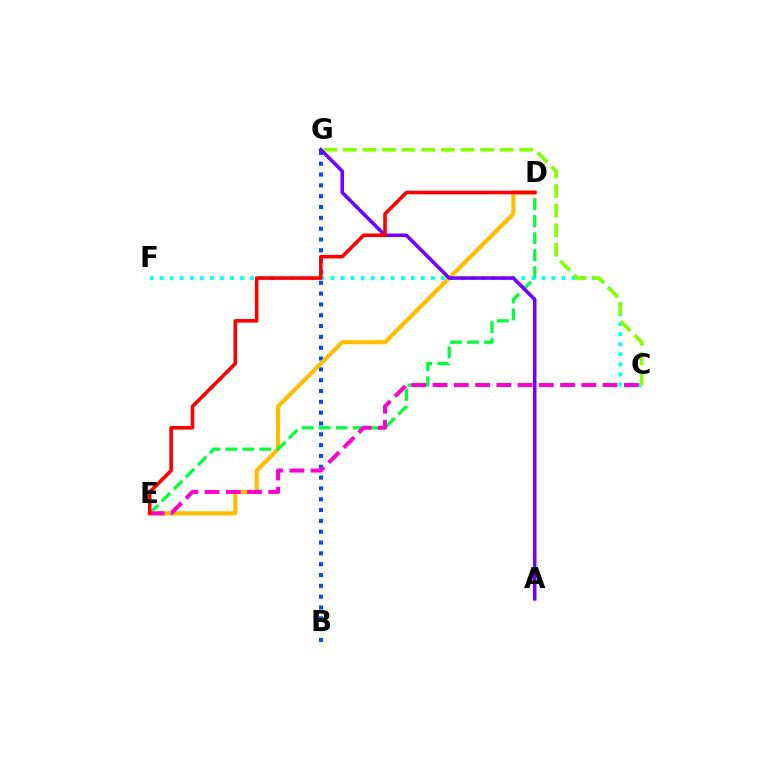{('B', 'G'): [{'color': '#004bff', 'line_style': 'dotted', 'thickness': 2.94}], ('D', 'E'): [{'color': '#ffbd00', 'line_style': 'solid', 'thickness': 2.98}, {'color': '#00ff39', 'line_style': 'dashed', 'thickness': 2.31}, {'color': '#ff0000', 'line_style': 'solid', 'thickness': 2.6}], ('C', 'F'): [{'color': '#00fff6', 'line_style': 'dotted', 'thickness': 2.73}], ('C', 'E'): [{'color': '#ff00cf', 'line_style': 'dashed', 'thickness': 2.89}], ('C', 'G'): [{'color': '#84ff00', 'line_style': 'dashed', 'thickness': 2.66}], ('A', 'G'): [{'color': '#7200ff', 'line_style': 'solid', 'thickness': 2.56}]}